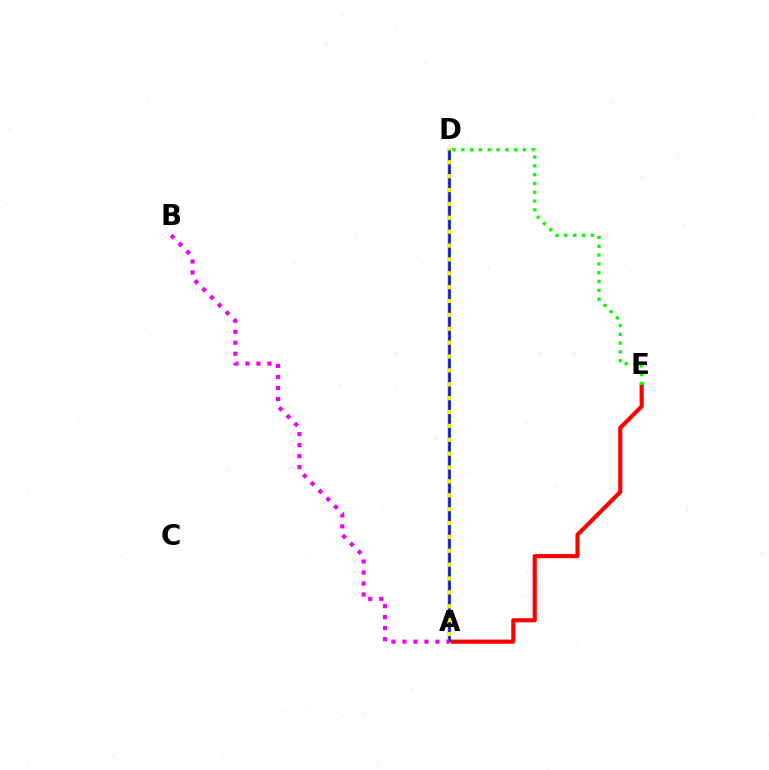{('A', 'D'): [{'color': '#00fff6', 'line_style': 'dotted', 'thickness': 2.75}, {'color': '#fcf500', 'line_style': 'solid', 'thickness': 2.94}, {'color': '#0010ff', 'line_style': 'dashed', 'thickness': 1.88}], ('A', 'E'): [{'color': '#ff0000', 'line_style': 'solid', 'thickness': 2.98}], ('D', 'E'): [{'color': '#08ff00', 'line_style': 'dotted', 'thickness': 2.39}], ('A', 'B'): [{'color': '#ee00ff', 'line_style': 'dotted', 'thickness': 2.99}]}